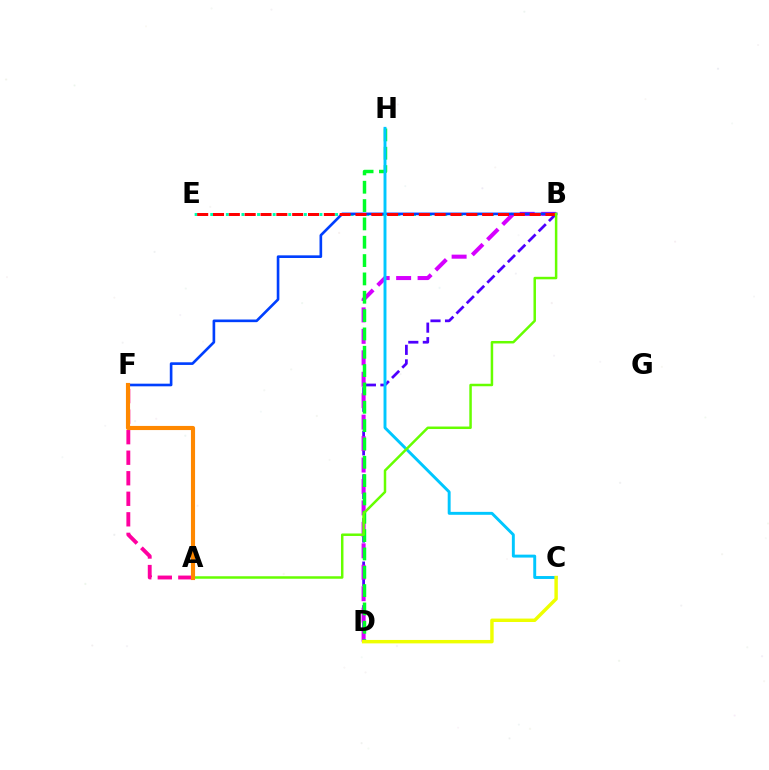{('B', 'E'): [{'color': '#00ffaf', 'line_style': 'dotted', 'thickness': 2.12}, {'color': '#ff0000', 'line_style': 'dashed', 'thickness': 2.15}], ('B', 'D'): [{'color': '#4f00ff', 'line_style': 'dashed', 'thickness': 1.97}, {'color': '#d600ff', 'line_style': 'dashed', 'thickness': 2.91}], ('A', 'F'): [{'color': '#ff00a0', 'line_style': 'dashed', 'thickness': 2.79}, {'color': '#ff8800', 'line_style': 'solid', 'thickness': 2.98}], ('B', 'F'): [{'color': '#003fff', 'line_style': 'solid', 'thickness': 1.9}], ('D', 'H'): [{'color': '#00ff27', 'line_style': 'dashed', 'thickness': 2.49}], ('C', 'H'): [{'color': '#00c7ff', 'line_style': 'solid', 'thickness': 2.11}], ('C', 'D'): [{'color': '#eeff00', 'line_style': 'solid', 'thickness': 2.47}], ('A', 'B'): [{'color': '#66ff00', 'line_style': 'solid', 'thickness': 1.8}]}